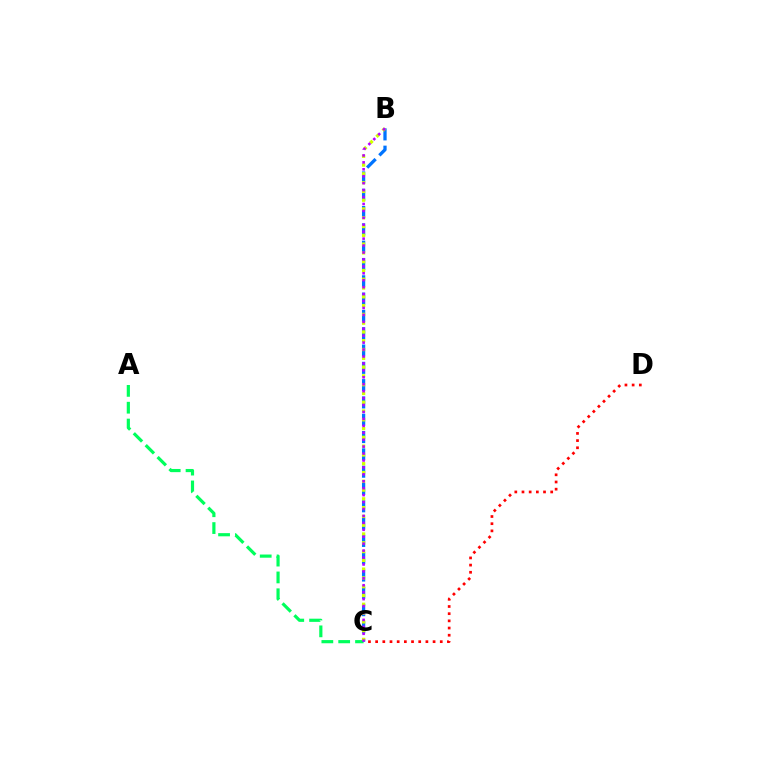{('A', 'C'): [{'color': '#00ff5c', 'line_style': 'dashed', 'thickness': 2.29}], ('B', 'C'): [{'color': '#0074ff', 'line_style': 'dashed', 'thickness': 2.35}, {'color': '#d1ff00', 'line_style': 'dotted', 'thickness': 2.39}, {'color': '#b900ff', 'line_style': 'dotted', 'thickness': 1.88}], ('C', 'D'): [{'color': '#ff0000', 'line_style': 'dotted', 'thickness': 1.95}]}